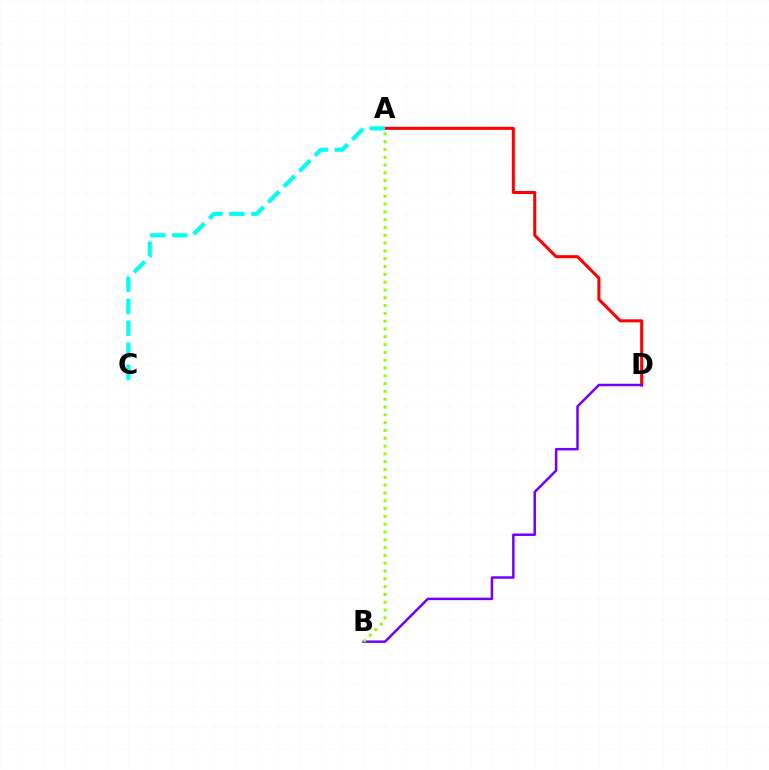{('A', 'D'): [{'color': '#ff0000', 'line_style': 'solid', 'thickness': 2.18}], ('B', 'D'): [{'color': '#7200ff', 'line_style': 'solid', 'thickness': 1.79}], ('A', 'C'): [{'color': '#00fff6', 'line_style': 'dashed', 'thickness': 2.99}], ('A', 'B'): [{'color': '#84ff00', 'line_style': 'dotted', 'thickness': 2.12}]}